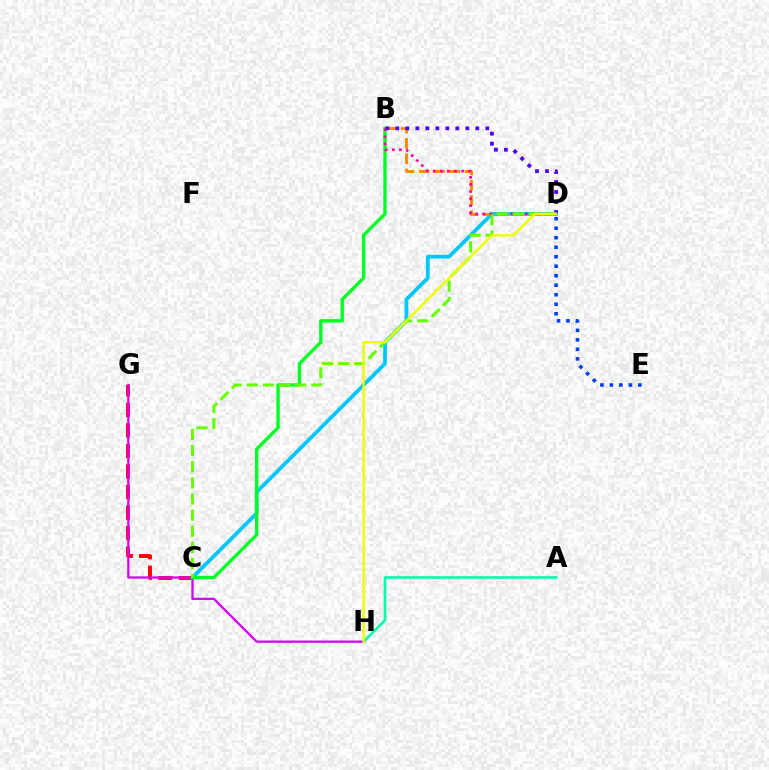{('A', 'H'): [{'color': '#00ffaf', 'line_style': 'solid', 'thickness': 1.95}], ('C', 'G'): [{'color': '#ff0000', 'line_style': 'dashed', 'thickness': 2.79}], ('C', 'D'): [{'color': '#00c7ff', 'line_style': 'solid', 'thickness': 2.71}, {'color': '#66ff00', 'line_style': 'dashed', 'thickness': 2.19}], ('B', 'D'): [{'color': '#ff8800', 'line_style': 'dashed', 'thickness': 2.08}, {'color': '#ff00a0', 'line_style': 'dotted', 'thickness': 1.93}, {'color': '#4f00ff', 'line_style': 'dotted', 'thickness': 2.72}], ('G', 'H'): [{'color': '#d600ff', 'line_style': 'solid', 'thickness': 1.64}], ('B', 'C'): [{'color': '#00ff27', 'line_style': 'solid', 'thickness': 2.45}], ('D', 'H'): [{'color': '#eeff00', 'line_style': 'solid', 'thickness': 1.77}], ('D', 'E'): [{'color': '#003fff', 'line_style': 'dotted', 'thickness': 2.58}]}